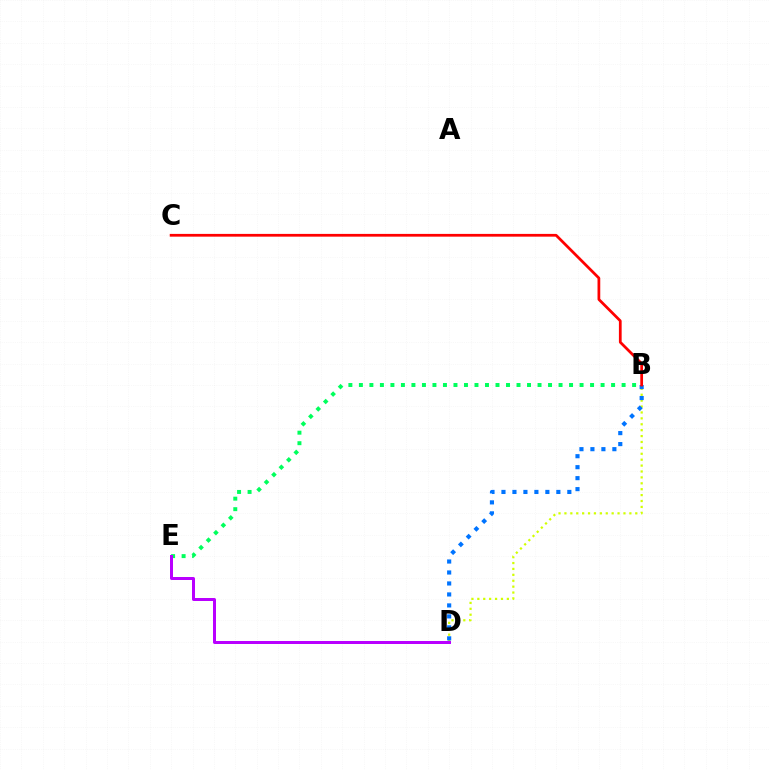{('B', 'D'): [{'color': '#d1ff00', 'line_style': 'dotted', 'thickness': 1.6}, {'color': '#0074ff', 'line_style': 'dotted', 'thickness': 2.98}], ('B', 'E'): [{'color': '#00ff5c', 'line_style': 'dotted', 'thickness': 2.86}], ('D', 'E'): [{'color': '#b900ff', 'line_style': 'solid', 'thickness': 2.15}], ('B', 'C'): [{'color': '#ff0000', 'line_style': 'solid', 'thickness': 1.98}]}